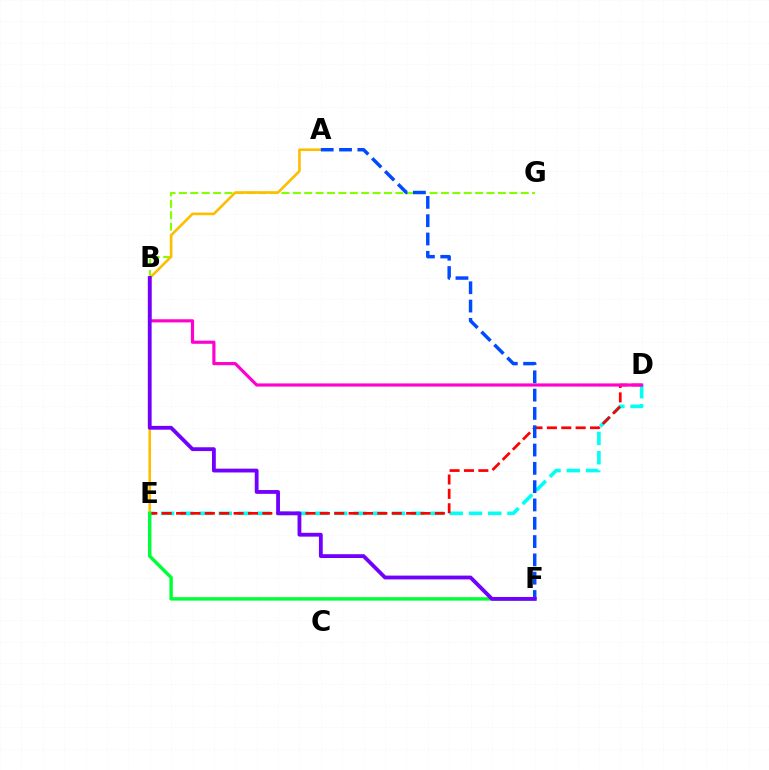{('B', 'G'): [{'color': '#84ff00', 'line_style': 'dashed', 'thickness': 1.55}], ('D', 'E'): [{'color': '#00fff6', 'line_style': 'dashed', 'thickness': 2.61}, {'color': '#ff0000', 'line_style': 'dashed', 'thickness': 1.95}], ('A', 'E'): [{'color': '#ffbd00', 'line_style': 'solid', 'thickness': 1.88}], ('E', 'F'): [{'color': '#00ff39', 'line_style': 'solid', 'thickness': 2.48}], ('B', 'D'): [{'color': '#ff00cf', 'line_style': 'solid', 'thickness': 2.28}], ('A', 'F'): [{'color': '#004bff', 'line_style': 'dashed', 'thickness': 2.49}], ('B', 'F'): [{'color': '#7200ff', 'line_style': 'solid', 'thickness': 2.75}]}